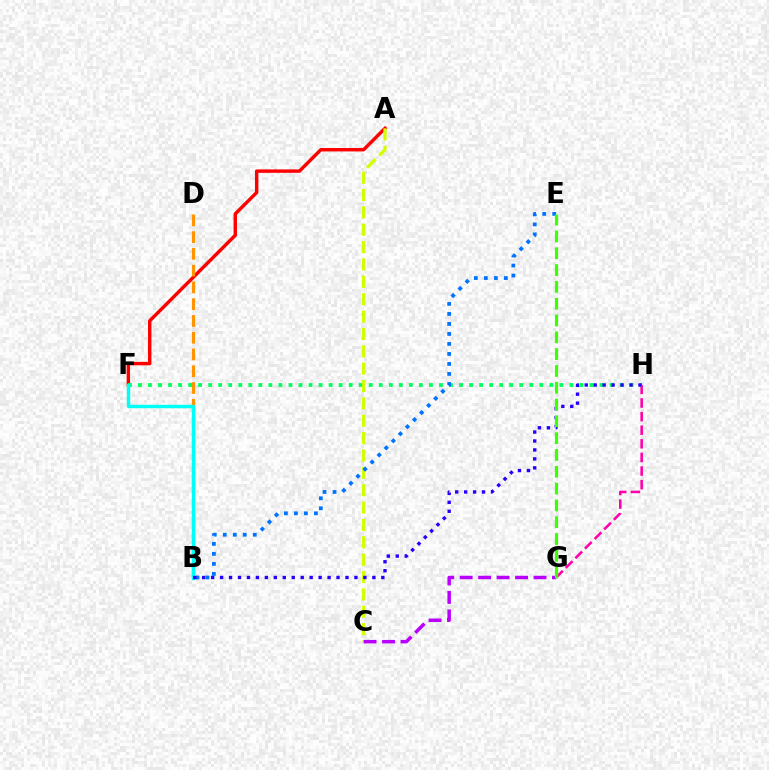{('A', 'F'): [{'color': '#ff0000', 'line_style': 'solid', 'thickness': 2.46}], ('B', 'D'): [{'color': '#ff9400', 'line_style': 'dashed', 'thickness': 2.28}], ('G', 'H'): [{'color': '#ff00ac', 'line_style': 'dashed', 'thickness': 1.85}], ('F', 'H'): [{'color': '#00ff5c', 'line_style': 'dotted', 'thickness': 2.73}], ('A', 'C'): [{'color': '#d1ff00', 'line_style': 'dashed', 'thickness': 2.36}], ('B', 'E'): [{'color': '#0074ff', 'line_style': 'dotted', 'thickness': 2.72}], ('B', 'F'): [{'color': '#00fff6', 'line_style': 'solid', 'thickness': 2.45}], ('C', 'G'): [{'color': '#b900ff', 'line_style': 'dashed', 'thickness': 2.51}], ('B', 'H'): [{'color': '#2500ff', 'line_style': 'dotted', 'thickness': 2.43}], ('E', 'G'): [{'color': '#3dff00', 'line_style': 'dashed', 'thickness': 2.28}]}